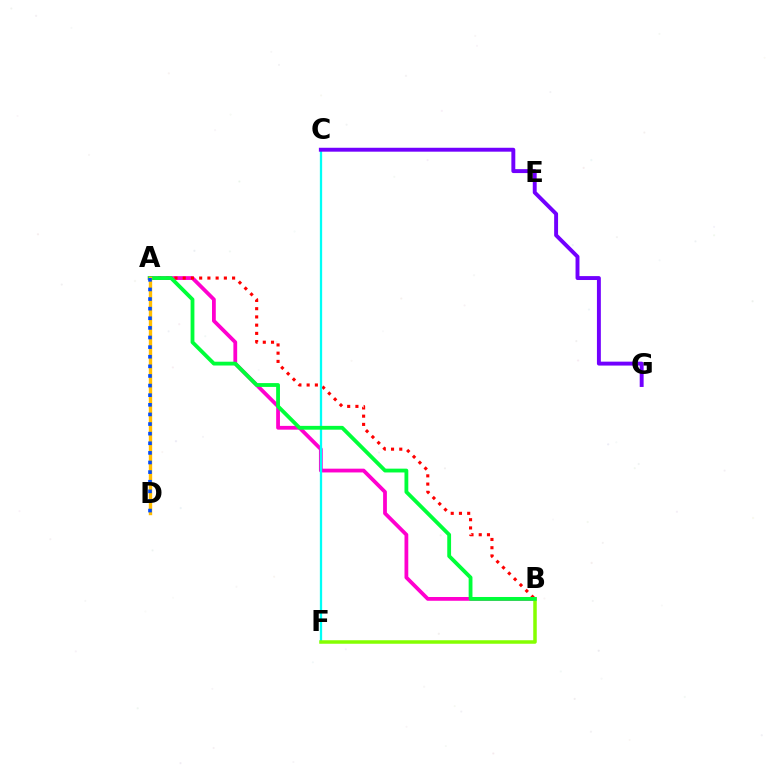{('A', 'B'): [{'color': '#ff00cf', 'line_style': 'solid', 'thickness': 2.72}, {'color': '#ff0000', 'line_style': 'dotted', 'thickness': 2.24}, {'color': '#00ff39', 'line_style': 'solid', 'thickness': 2.75}], ('C', 'F'): [{'color': '#00fff6', 'line_style': 'solid', 'thickness': 1.64}], ('B', 'F'): [{'color': '#84ff00', 'line_style': 'solid', 'thickness': 2.52}], ('C', 'G'): [{'color': '#7200ff', 'line_style': 'solid', 'thickness': 2.82}], ('A', 'D'): [{'color': '#ffbd00', 'line_style': 'solid', 'thickness': 2.42}, {'color': '#004bff', 'line_style': 'dotted', 'thickness': 2.61}]}